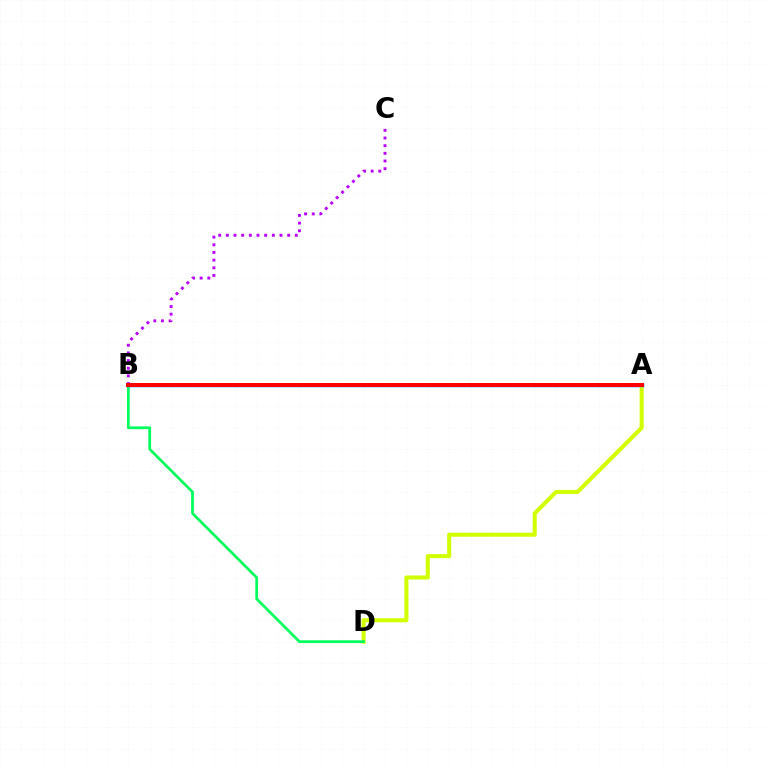{('A', 'D'): [{'color': '#d1ff00', 'line_style': 'solid', 'thickness': 2.93}], ('B', 'D'): [{'color': '#00ff5c', 'line_style': 'solid', 'thickness': 1.98}], ('B', 'C'): [{'color': '#b900ff', 'line_style': 'dotted', 'thickness': 2.08}], ('A', 'B'): [{'color': '#0074ff', 'line_style': 'solid', 'thickness': 2.51}, {'color': '#ff0000', 'line_style': 'solid', 'thickness': 2.87}]}